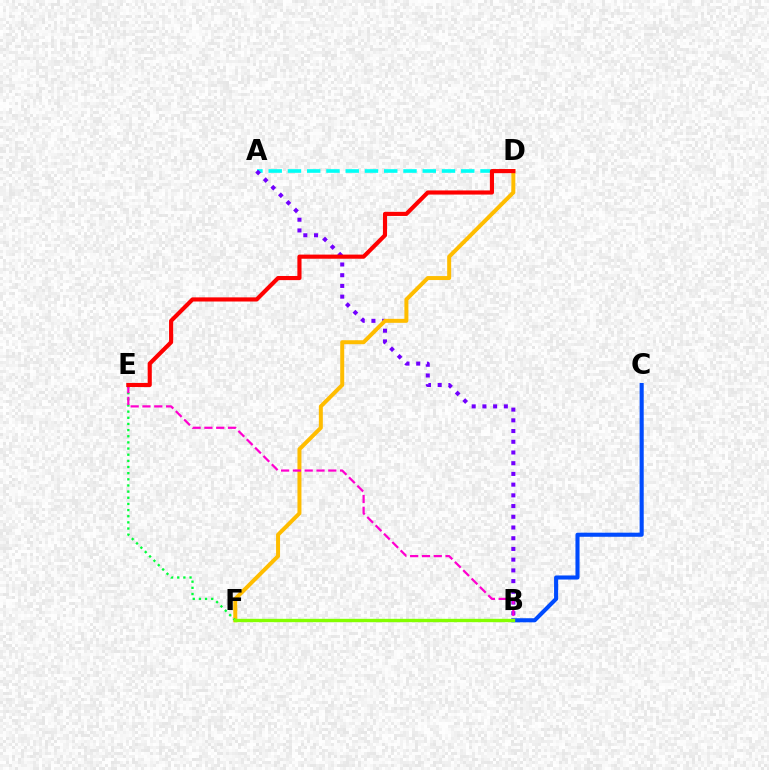{('A', 'D'): [{'color': '#00fff6', 'line_style': 'dashed', 'thickness': 2.62}], ('A', 'B'): [{'color': '#7200ff', 'line_style': 'dotted', 'thickness': 2.91}], ('B', 'C'): [{'color': '#004bff', 'line_style': 'solid', 'thickness': 2.94}], ('D', 'F'): [{'color': '#ffbd00', 'line_style': 'solid', 'thickness': 2.87}], ('E', 'F'): [{'color': '#00ff39', 'line_style': 'dotted', 'thickness': 1.67}], ('B', 'E'): [{'color': '#ff00cf', 'line_style': 'dashed', 'thickness': 1.6}], ('D', 'E'): [{'color': '#ff0000', 'line_style': 'solid', 'thickness': 2.98}], ('B', 'F'): [{'color': '#84ff00', 'line_style': 'solid', 'thickness': 2.43}]}